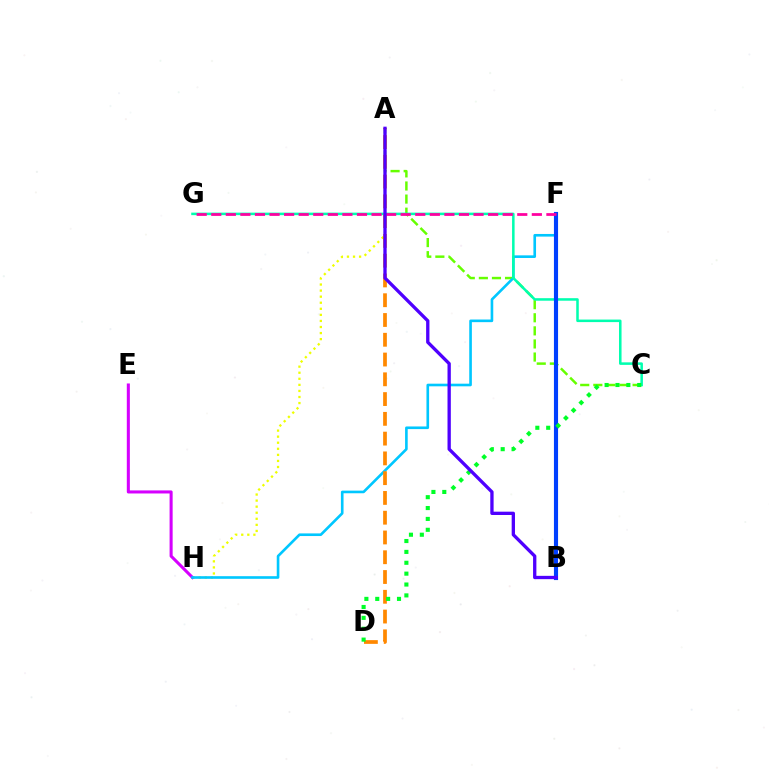{('A', 'H'): [{'color': '#eeff00', 'line_style': 'dotted', 'thickness': 1.65}], ('B', 'F'): [{'color': '#ff0000', 'line_style': 'dashed', 'thickness': 1.67}, {'color': '#003fff', 'line_style': 'solid', 'thickness': 2.97}], ('E', 'H'): [{'color': '#d600ff', 'line_style': 'solid', 'thickness': 2.2}], ('A', 'C'): [{'color': '#66ff00', 'line_style': 'dashed', 'thickness': 1.78}], ('F', 'H'): [{'color': '#00c7ff', 'line_style': 'solid', 'thickness': 1.89}], ('C', 'G'): [{'color': '#00ffaf', 'line_style': 'solid', 'thickness': 1.82}], ('A', 'D'): [{'color': '#ff8800', 'line_style': 'dashed', 'thickness': 2.69}], ('C', 'D'): [{'color': '#00ff27', 'line_style': 'dotted', 'thickness': 2.95}], ('F', 'G'): [{'color': '#ff00a0', 'line_style': 'dashed', 'thickness': 1.98}], ('A', 'B'): [{'color': '#4f00ff', 'line_style': 'solid', 'thickness': 2.39}]}